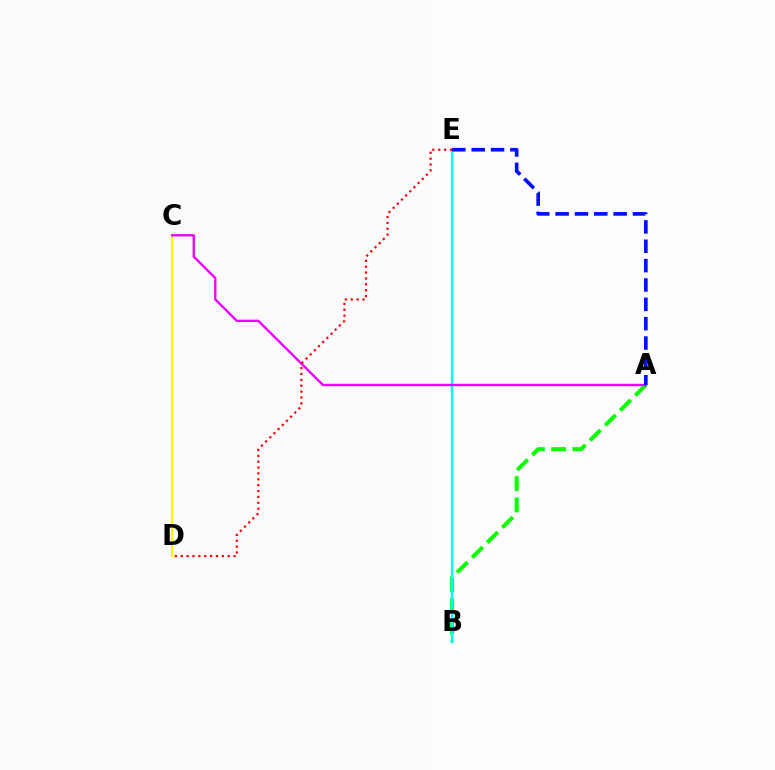{('C', 'D'): [{'color': '#fcf500', 'line_style': 'solid', 'thickness': 1.58}], ('A', 'B'): [{'color': '#08ff00', 'line_style': 'dashed', 'thickness': 2.89}], ('B', 'E'): [{'color': '#00fff6', 'line_style': 'solid', 'thickness': 1.76}], ('A', 'C'): [{'color': '#ee00ff', 'line_style': 'solid', 'thickness': 1.69}], ('D', 'E'): [{'color': '#ff0000', 'line_style': 'dotted', 'thickness': 1.59}], ('A', 'E'): [{'color': '#0010ff', 'line_style': 'dashed', 'thickness': 2.63}]}